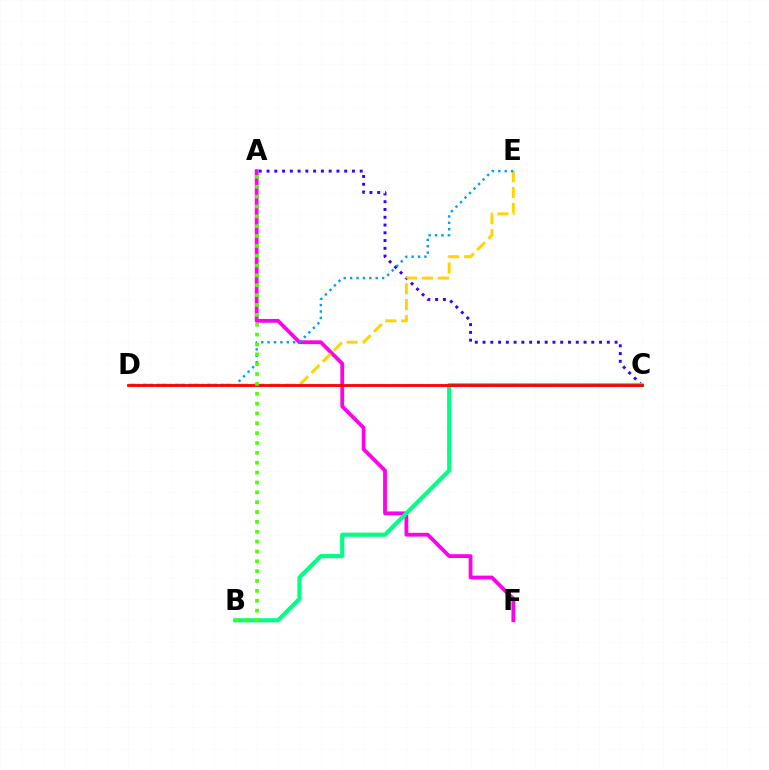{('A', 'F'): [{'color': '#ff00ed', 'line_style': 'solid', 'thickness': 2.73}], ('A', 'C'): [{'color': '#3700ff', 'line_style': 'dotted', 'thickness': 2.11}], ('B', 'C'): [{'color': '#00ff86', 'line_style': 'solid', 'thickness': 2.99}], ('D', 'E'): [{'color': '#ffd500', 'line_style': 'dashed', 'thickness': 2.16}, {'color': '#009eff', 'line_style': 'dotted', 'thickness': 1.74}], ('C', 'D'): [{'color': '#ff0000', 'line_style': 'solid', 'thickness': 2.02}], ('A', 'B'): [{'color': '#4fff00', 'line_style': 'dotted', 'thickness': 2.68}]}